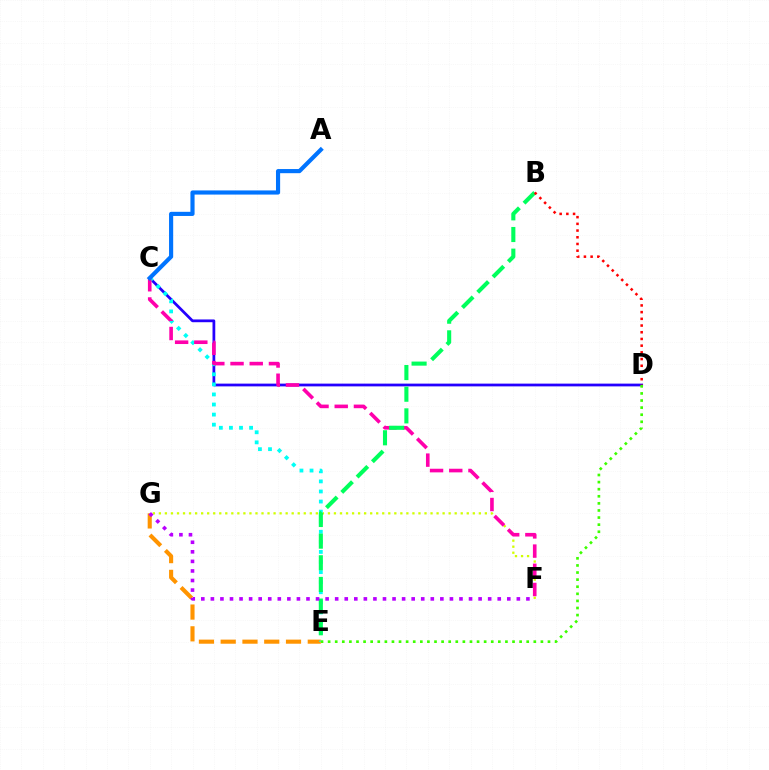{('C', 'D'): [{'color': '#2500ff', 'line_style': 'solid', 'thickness': 1.99}], ('F', 'G'): [{'color': '#d1ff00', 'line_style': 'dotted', 'thickness': 1.64}, {'color': '#b900ff', 'line_style': 'dotted', 'thickness': 2.6}], ('E', 'G'): [{'color': '#ff9400', 'line_style': 'dashed', 'thickness': 2.96}], ('C', 'E'): [{'color': '#00fff6', 'line_style': 'dotted', 'thickness': 2.74}], ('D', 'E'): [{'color': '#3dff00', 'line_style': 'dotted', 'thickness': 1.93}], ('C', 'F'): [{'color': '#ff00ac', 'line_style': 'dashed', 'thickness': 2.61}], ('A', 'C'): [{'color': '#0074ff', 'line_style': 'solid', 'thickness': 2.99}], ('B', 'E'): [{'color': '#00ff5c', 'line_style': 'dashed', 'thickness': 2.94}], ('B', 'D'): [{'color': '#ff0000', 'line_style': 'dotted', 'thickness': 1.82}]}